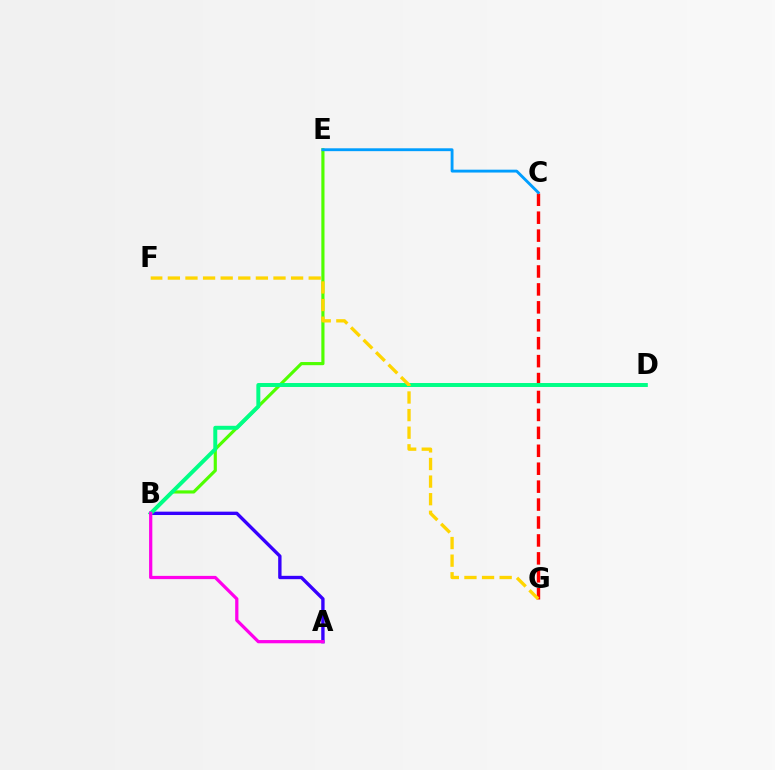{('A', 'B'): [{'color': '#3700ff', 'line_style': 'solid', 'thickness': 2.42}, {'color': '#ff00ed', 'line_style': 'solid', 'thickness': 2.33}], ('C', 'G'): [{'color': '#ff0000', 'line_style': 'dashed', 'thickness': 2.44}], ('B', 'E'): [{'color': '#4fff00', 'line_style': 'solid', 'thickness': 2.27}], ('B', 'D'): [{'color': '#00ff86', 'line_style': 'solid', 'thickness': 2.85}], ('F', 'G'): [{'color': '#ffd500', 'line_style': 'dashed', 'thickness': 2.39}], ('C', 'E'): [{'color': '#009eff', 'line_style': 'solid', 'thickness': 2.06}]}